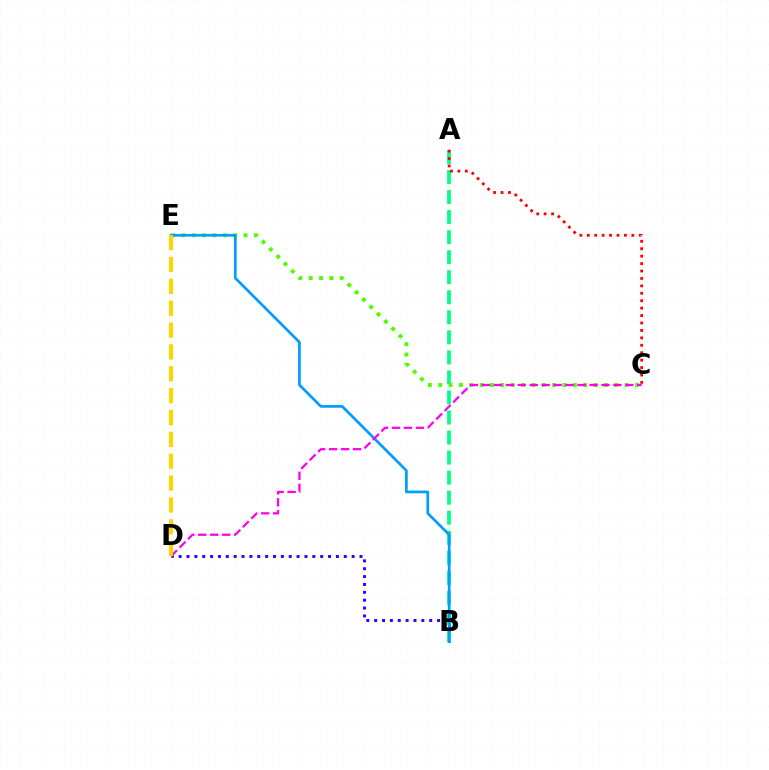{('B', 'D'): [{'color': '#3700ff', 'line_style': 'dotted', 'thickness': 2.14}], ('A', 'B'): [{'color': '#00ff86', 'line_style': 'dashed', 'thickness': 2.72}], ('C', 'E'): [{'color': '#4fff00', 'line_style': 'dotted', 'thickness': 2.81}], ('B', 'E'): [{'color': '#009eff', 'line_style': 'solid', 'thickness': 1.95}], ('C', 'D'): [{'color': '#ff00ed', 'line_style': 'dashed', 'thickness': 1.62}], ('A', 'C'): [{'color': '#ff0000', 'line_style': 'dotted', 'thickness': 2.02}], ('D', 'E'): [{'color': '#ffd500', 'line_style': 'dashed', 'thickness': 2.97}]}